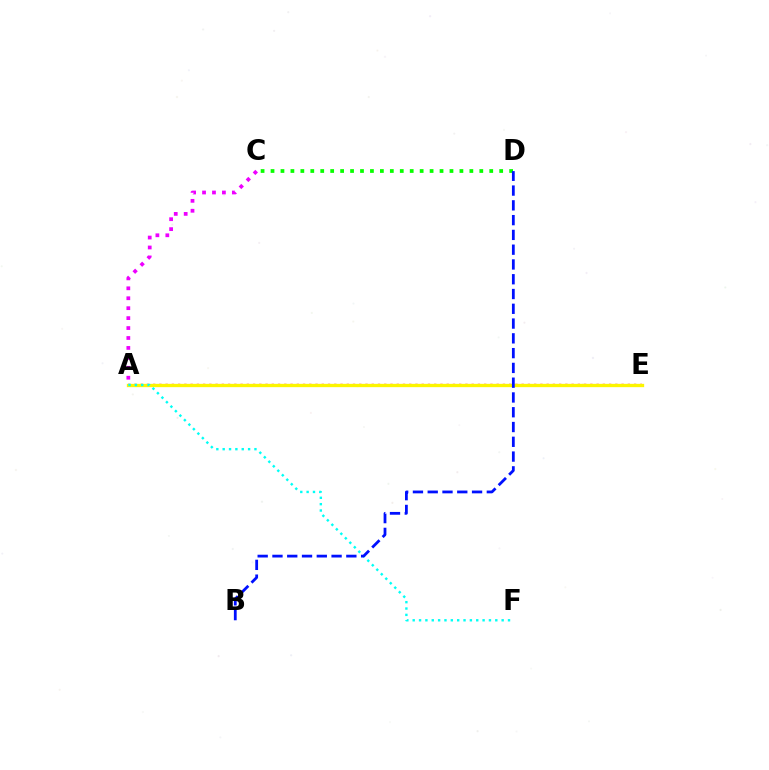{('A', 'E'): [{'color': '#ff0000', 'line_style': 'dotted', 'thickness': 1.7}, {'color': '#fcf500', 'line_style': 'solid', 'thickness': 2.38}], ('C', 'D'): [{'color': '#08ff00', 'line_style': 'dotted', 'thickness': 2.7}], ('A', 'F'): [{'color': '#00fff6', 'line_style': 'dotted', 'thickness': 1.73}], ('A', 'C'): [{'color': '#ee00ff', 'line_style': 'dotted', 'thickness': 2.7}], ('B', 'D'): [{'color': '#0010ff', 'line_style': 'dashed', 'thickness': 2.01}]}